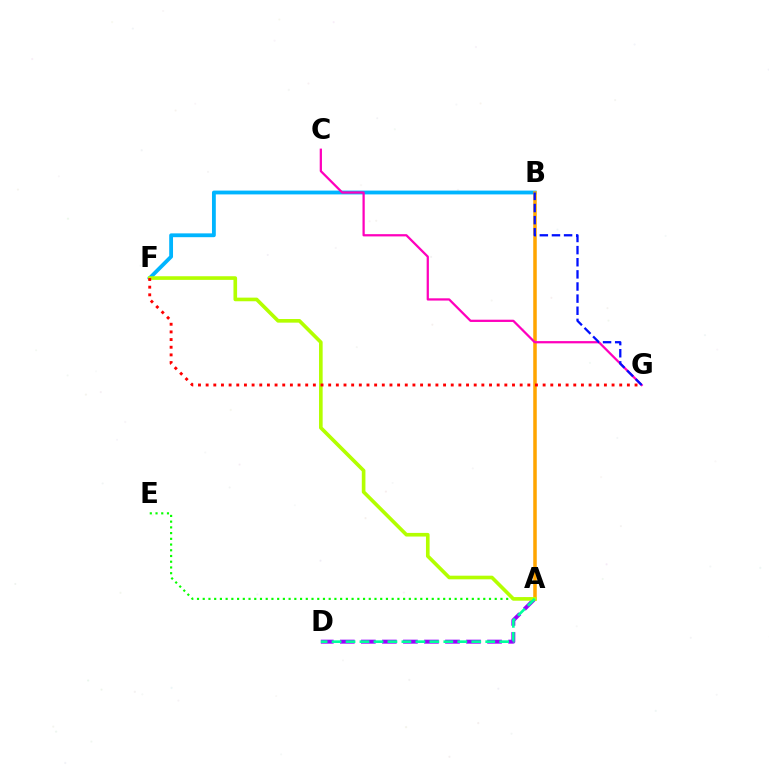{('A', 'E'): [{'color': '#08ff00', 'line_style': 'dotted', 'thickness': 1.56}], ('A', 'D'): [{'color': '#9b00ff', 'line_style': 'dashed', 'thickness': 2.86}, {'color': '#00ff9d', 'line_style': 'dashed', 'thickness': 1.9}], ('B', 'F'): [{'color': '#00b5ff', 'line_style': 'solid', 'thickness': 2.75}], ('A', 'B'): [{'color': '#ffa500', 'line_style': 'solid', 'thickness': 2.53}], ('A', 'F'): [{'color': '#b3ff00', 'line_style': 'solid', 'thickness': 2.62}], ('C', 'G'): [{'color': '#ff00bd', 'line_style': 'solid', 'thickness': 1.62}], ('B', 'G'): [{'color': '#0010ff', 'line_style': 'dashed', 'thickness': 1.65}], ('F', 'G'): [{'color': '#ff0000', 'line_style': 'dotted', 'thickness': 2.08}]}